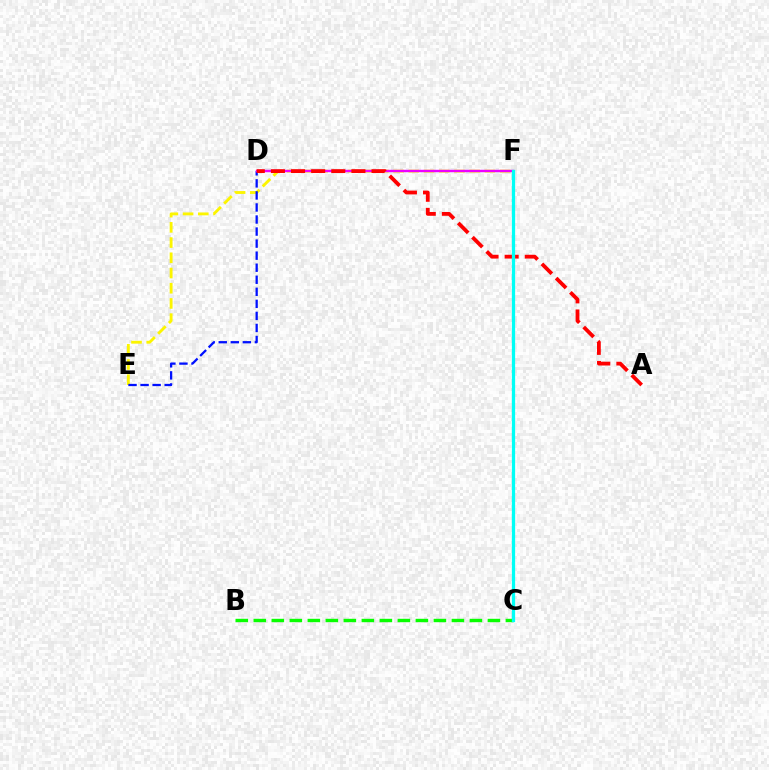{('E', 'F'): [{'color': '#fcf500', 'line_style': 'dashed', 'thickness': 2.07}], ('D', 'E'): [{'color': '#0010ff', 'line_style': 'dashed', 'thickness': 1.64}], ('B', 'C'): [{'color': '#08ff00', 'line_style': 'dashed', 'thickness': 2.45}], ('D', 'F'): [{'color': '#ee00ff', 'line_style': 'solid', 'thickness': 1.75}], ('A', 'D'): [{'color': '#ff0000', 'line_style': 'dashed', 'thickness': 2.73}], ('C', 'F'): [{'color': '#00fff6', 'line_style': 'solid', 'thickness': 2.35}]}